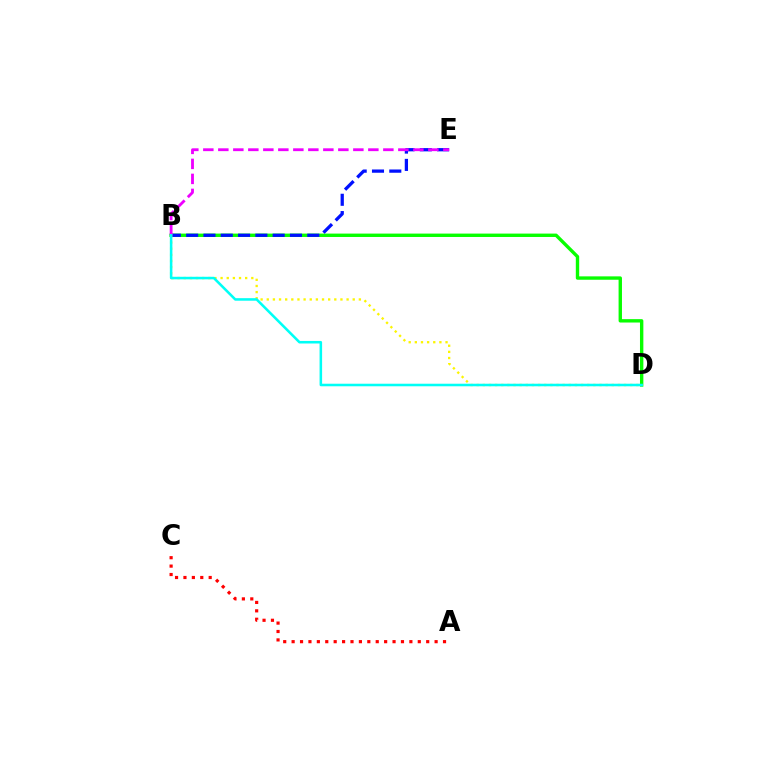{('B', 'D'): [{'color': '#08ff00', 'line_style': 'solid', 'thickness': 2.44}, {'color': '#fcf500', 'line_style': 'dotted', 'thickness': 1.67}, {'color': '#00fff6', 'line_style': 'solid', 'thickness': 1.84}], ('B', 'E'): [{'color': '#0010ff', 'line_style': 'dashed', 'thickness': 2.35}, {'color': '#ee00ff', 'line_style': 'dashed', 'thickness': 2.04}], ('A', 'C'): [{'color': '#ff0000', 'line_style': 'dotted', 'thickness': 2.29}]}